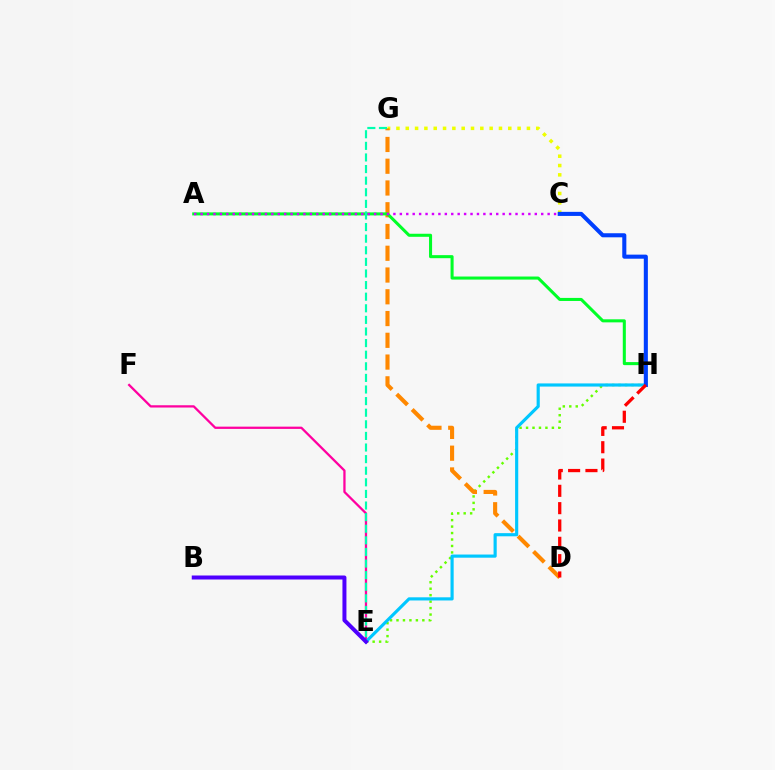{('E', 'H'): [{'color': '#66ff00', 'line_style': 'dotted', 'thickness': 1.76}, {'color': '#00c7ff', 'line_style': 'solid', 'thickness': 2.27}], ('C', 'G'): [{'color': '#eeff00', 'line_style': 'dotted', 'thickness': 2.53}], ('D', 'G'): [{'color': '#ff8800', 'line_style': 'dashed', 'thickness': 2.96}], ('E', 'F'): [{'color': '#ff00a0', 'line_style': 'solid', 'thickness': 1.64}], ('A', 'H'): [{'color': '#00ff27', 'line_style': 'solid', 'thickness': 2.2}], ('A', 'C'): [{'color': '#d600ff', 'line_style': 'dotted', 'thickness': 1.75}], ('E', 'G'): [{'color': '#00ffaf', 'line_style': 'dashed', 'thickness': 1.58}], ('C', 'H'): [{'color': '#003fff', 'line_style': 'solid', 'thickness': 2.93}], ('D', 'H'): [{'color': '#ff0000', 'line_style': 'dashed', 'thickness': 2.35}], ('B', 'E'): [{'color': '#4f00ff', 'line_style': 'solid', 'thickness': 2.88}]}